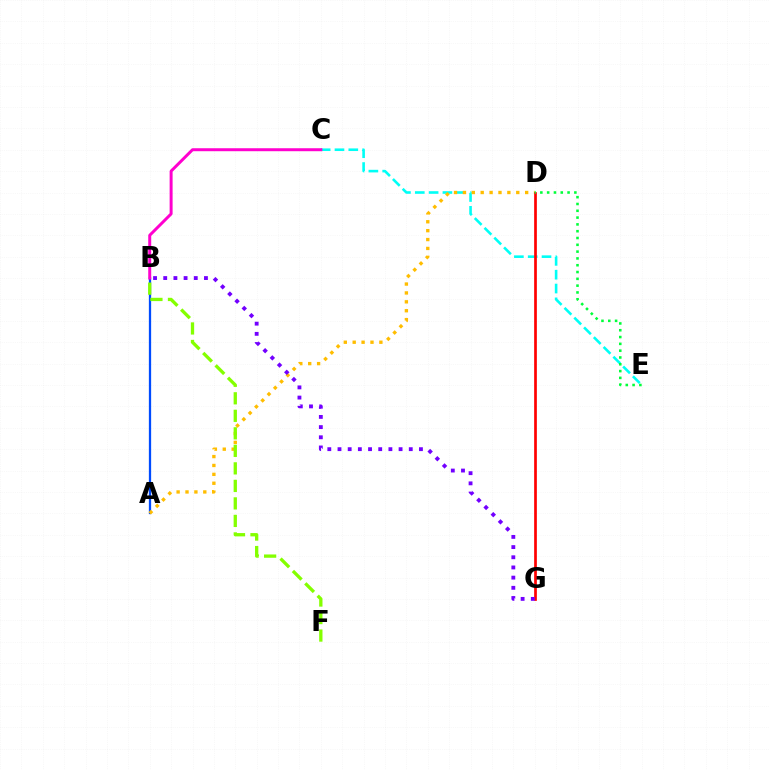{('A', 'B'): [{'color': '#004bff', 'line_style': 'solid', 'thickness': 1.64}], ('C', 'E'): [{'color': '#00fff6', 'line_style': 'dashed', 'thickness': 1.88}], ('A', 'D'): [{'color': '#ffbd00', 'line_style': 'dotted', 'thickness': 2.42}], ('B', 'F'): [{'color': '#84ff00', 'line_style': 'dashed', 'thickness': 2.38}], ('D', 'G'): [{'color': '#ff0000', 'line_style': 'solid', 'thickness': 1.94}], ('B', 'C'): [{'color': '#ff00cf', 'line_style': 'solid', 'thickness': 2.14}], ('B', 'G'): [{'color': '#7200ff', 'line_style': 'dotted', 'thickness': 2.77}], ('D', 'E'): [{'color': '#00ff39', 'line_style': 'dotted', 'thickness': 1.85}]}